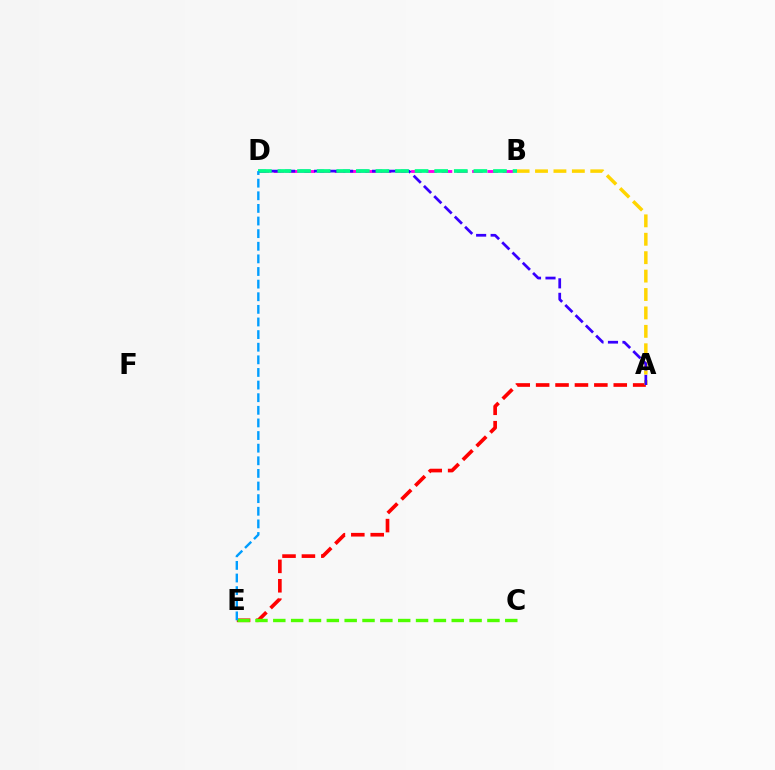{('A', 'E'): [{'color': '#ff0000', 'line_style': 'dashed', 'thickness': 2.64}], ('A', 'B'): [{'color': '#ffd500', 'line_style': 'dashed', 'thickness': 2.5}], ('B', 'D'): [{'color': '#ff00ed', 'line_style': 'dashed', 'thickness': 2.07}, {'color': '#00ff86', 'line_style': 'dashed', 'thickness': 2.66}], ('A', 'D'): [{'color': '#3700ff', 'line_style': 'dashed', 'thickness': 1.97}], ('C', 'E'): [{'color': '#4fff00', 'line_style': 'dashed', 'thickness': 2.42}], ('D', 'E'): [{'color': '#009eff', 'line_style': 'dashed', 'thickness': 1.71}]}